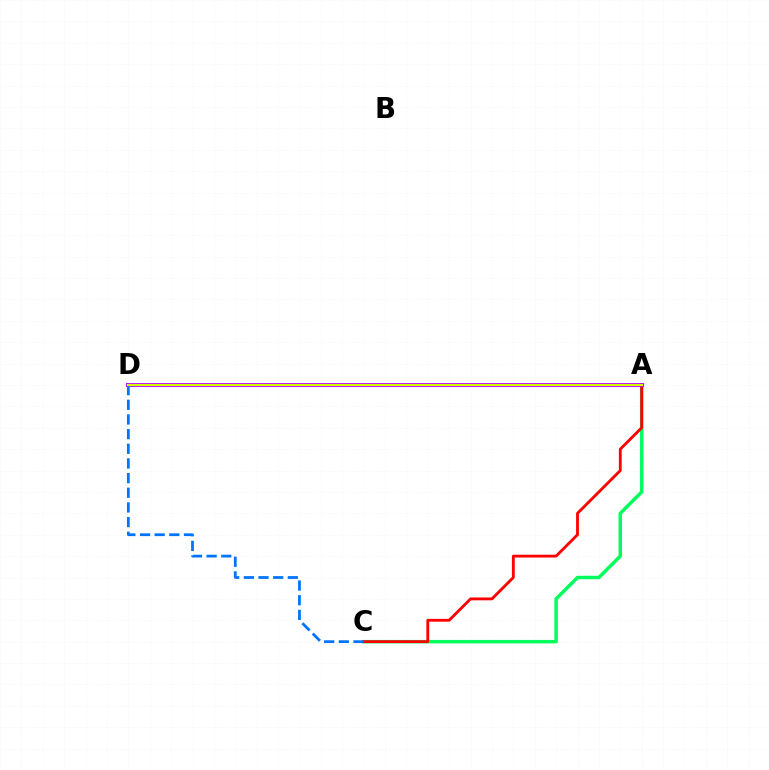{('A', 'C'): [{'color': '#00ff5c', 'line_style': 'solid', 'thickness': 2.5}, {'color': '#ff0000', 'line_style': 'solid', 'thickness': 2.04}], ('A', 'D'): [{'color': '#b900ff', 'line_style': 'solid', 'thickness': 2.78}, {'color': '#d1ff00', 'line_style': 'solid', 'thickness': 1.52}], ('C', 'D'): [{'color': '#0074ff', 'line_style': 'dashed', 'thickness': 1.99}]}